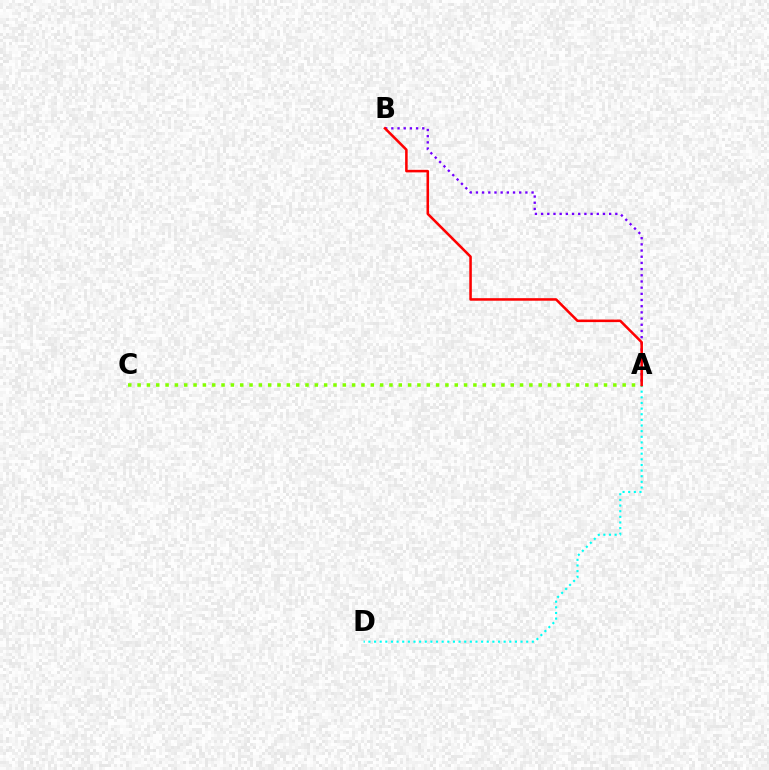{('A', 'B'): [{'color': '#7200ff', 'line_style': 'dotted', 'thickness': 1.68}, {'color': '#ff0000', 'line_style': 'solid', 'thickness': 1.83}], ('A', 'D'): [{'color': '#00fff6', 'line_style': 'dotted', 'thickness': 1.53}], ('A', 'C'): [{'color': '#84ff00', 'line_style': 'dotted', 'thickness': 2.53}]}